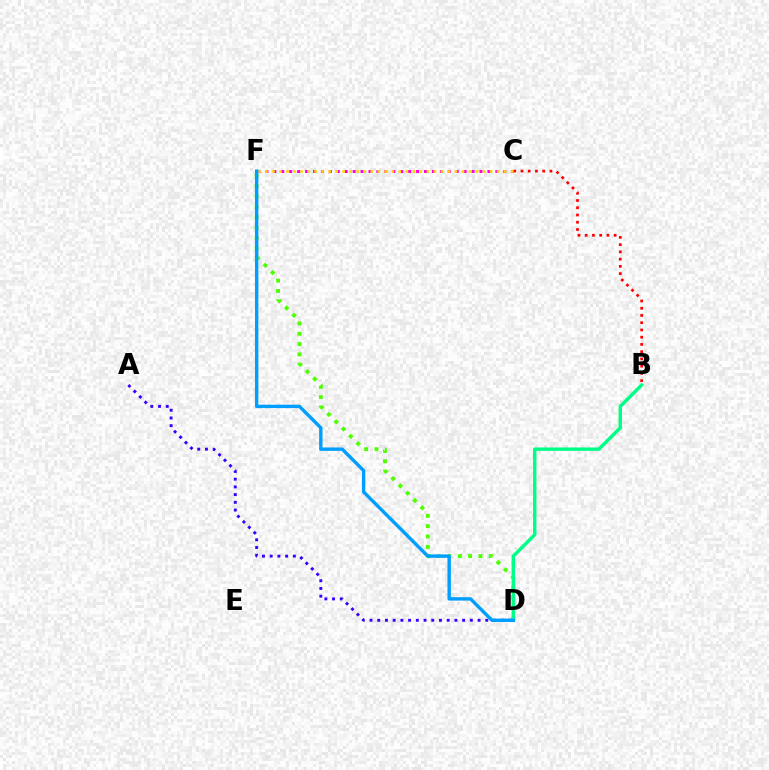{('D', 'F'): [{'color': '#4fff00', 'line_style': 'dotted', 'thickness': 2.81}, {'color': '#009eff', 'line_style': 'solid', 'thickness': 2.45}], ('C', 'F'): [{'color': '#ff00ed', 'line_style': 'dotted', 'thickness': 2.15}, {'color': '#ffd500', 'line_style': 'dotted', 'thickness': 1.91}], ('B', 'C'): [{'color': '#ff0000', 'line_style': 'dotted', 'thickness': 1.97}], ('A', 'D'): [{'color': '#3700ff', 'line_style': 'dotted', 'thickness': 2.1}], ('B', 'D'): [{'color': '#00ff86', 'line_style': 'solid', 'thickness': 2.46}]}